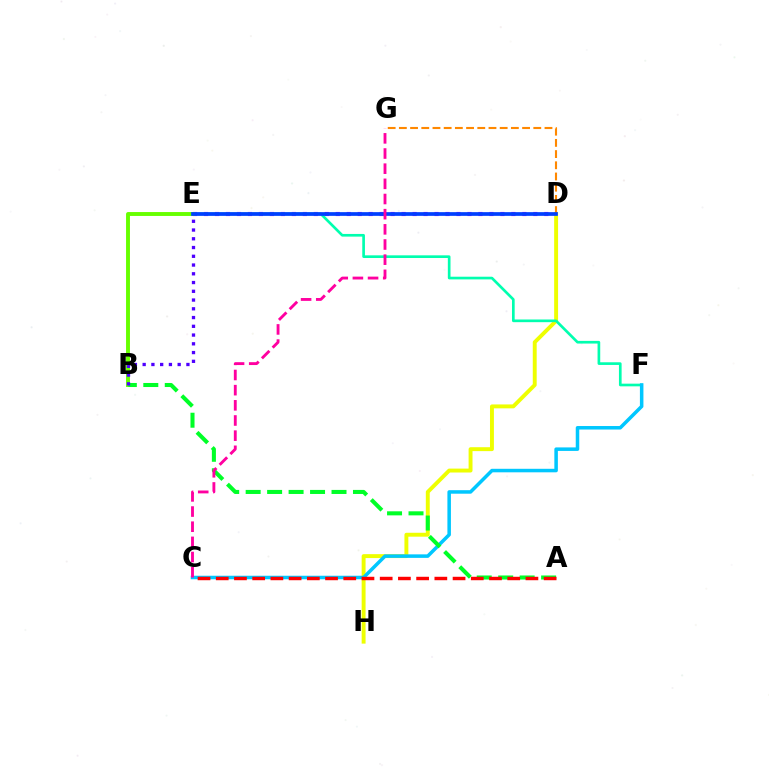{('D', 'E'): [{'color': '#d600ff', 'line_style': 'dotted', 'thickness': 2.98}, {'color': '#003fff', 'line_style': 'solid', 'thickness': 2.67}], ('D', 'H'): [{'color': '#eeff00', 'line_style': 'solid', 'thickness': 2.82}], ('E', 'F'): [{'color': '#00ffaf', 'line_style': 'solid', 'thickness': 1.92}], ('B', 'E'): [{'color': '#66ff00', 'line_style': 'solid', 'thickness': 2.81}, {'color': '#4f00ff', 'line_style': 'dotted', 'thickness': 2.38}], ('C', 'F'): [{'color': '#00c7ff', 'line_style': 'solid', 'thickness': 2.53}], ('A', 'B'): [{'color': '#00ff27', 'line_style': 'dashed', 'thickness': 2.92}], ('D', 'G'): [{'color': '#ff8800', 'line_style': 'dashed', 'thickness': 1.52}], ('A', 'C'): [{'color': '#ff0000', 'line_style': 'dashed', 'thickness': 2.47}], ('C', 'G'): [{'color': '#ff00a0', 'line_style': 'dashed', 'thickness': 2.06}]}